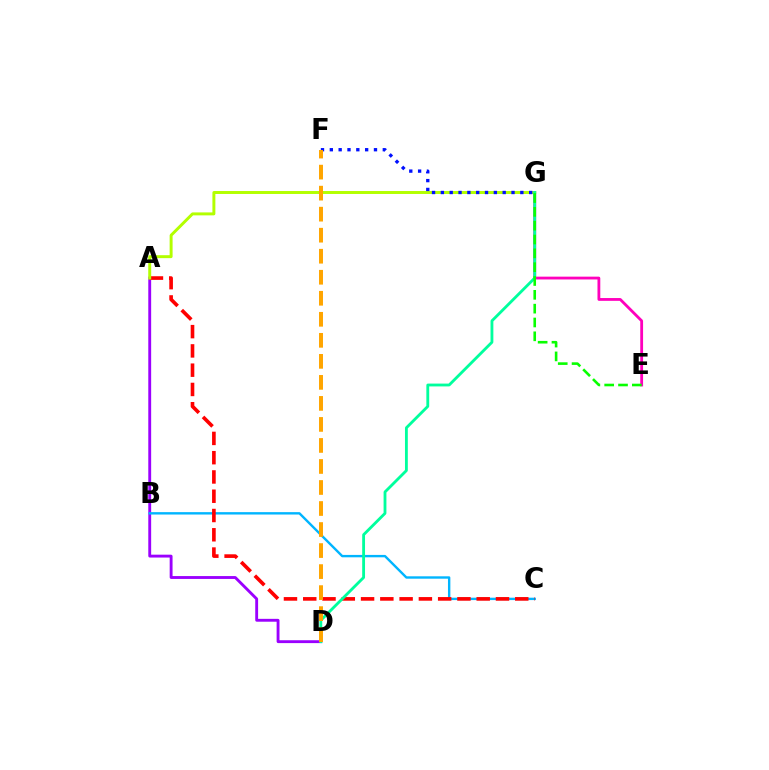{('E', 'G'): [{'color': '#ff00bd', 'line_style': 'solid', 'thickness': 2.02}, {'color': '#08ff00', 'line_style': 'dashed', 'thickness': 1.88}], ('A', 'D'): [{'color': '#9b00ff', 'line_style': 'solid', 'thickness': 2.07}], ('B', 'C'): [{'color': '#00b5ff', 'line_style': 'solid', 'thickness': 1.72}], ('A', 'C'): [{'color': '#ff0000', 'line_style': 'dashed', 'thickness': 2.62}], ('A', 'G'): [{'color': '#b3ff00', 'line_style': 'solid', 'thickness': 2.13}], ('D', 'G'): [{'color': '#00ff9d', 'line_style': 'solid', 'thickness': 2.04}], ('F', 'G'): [{'color': '#0010ff', 'line_style': 'dotted', 'thickness': 2.4}], ('D', 'F'): [{'color': '#ffa500', 'line_style': 'dashed', 'thickness': 2.86}]}